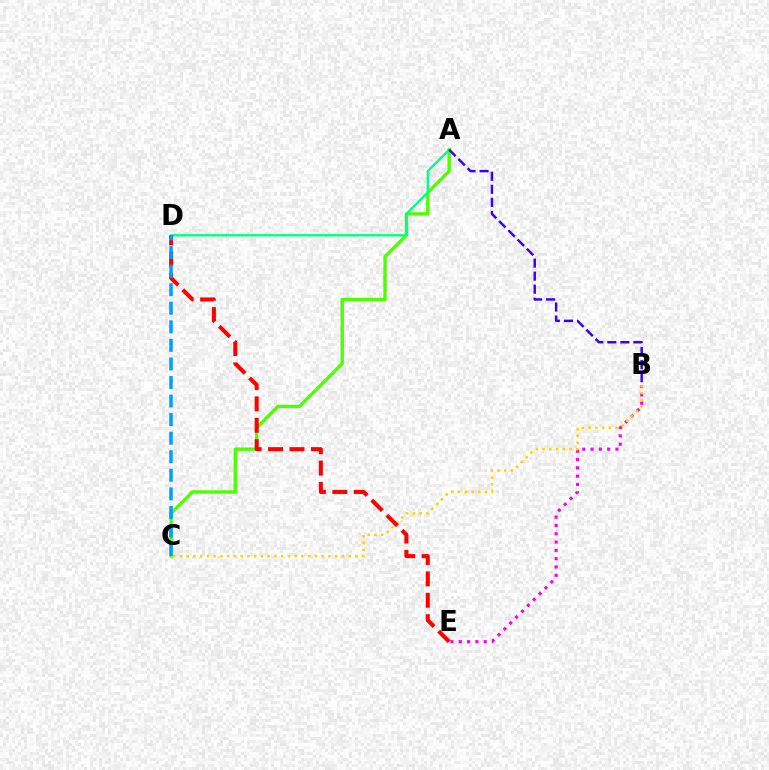{('A', 'C'): [{'color': '#4fff00', 'line_style': 'solid', 'thickness': 2.42}], ('B', 'E'): [{'color': '#ff00ed', 'line_style': 'dotted', 'thickness': 2.26}], ('A', 'D'): [{'color': '#00ff86', 'line_style': 'solid', 'thickness': 1.67}], ('B', 'C'): [{'color': '#ffd500', 'line_style': 'dotted', 'thickness': 1.83}], ('D', 'E'): [{'color': '#ff0000', 'line_style': 'dashed', 'thickness': 2.91}], ('A', 'B'): [{'color': '#3700ff', 'line_style': 'dashed', 'thickness': 1.77}], ('C', 'D'): [{'color': '#009eff', 'line_style': 'dashed', 'thickness': 2.52}]}